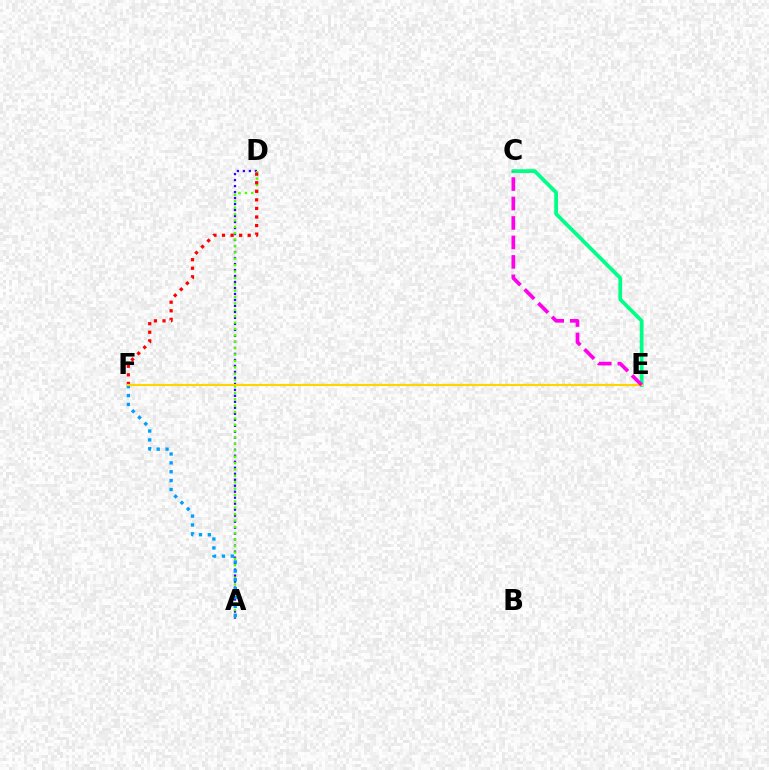{('C', 'E'): [{'color': '#00ff86', 'line_style': 'solid', 'thickness': 2.7}, {'color': '#ff00ed', 'line_style': 'dashed', 'thickness': 2.64}], ('A', 'D'): [{'color': '#3700ff', 'line_style': 'dotted', 'thickness': 1.63}, {'color': '#4fff00', 'line_style': 'dotted', 'thickness': 1.73}], ('A', 'F'): [{'color': '#009eff', 'line_style': 'dotted', 'thickness': 2.41}], ('D', 'F'): [{'color': '#ff0000', 'line_style': 'dotted', 'thickness': 2.33}], ('E', 'F'): [{'color': '#ffd500', 'line_style': 'solid', 'thickness': 1.55}]}